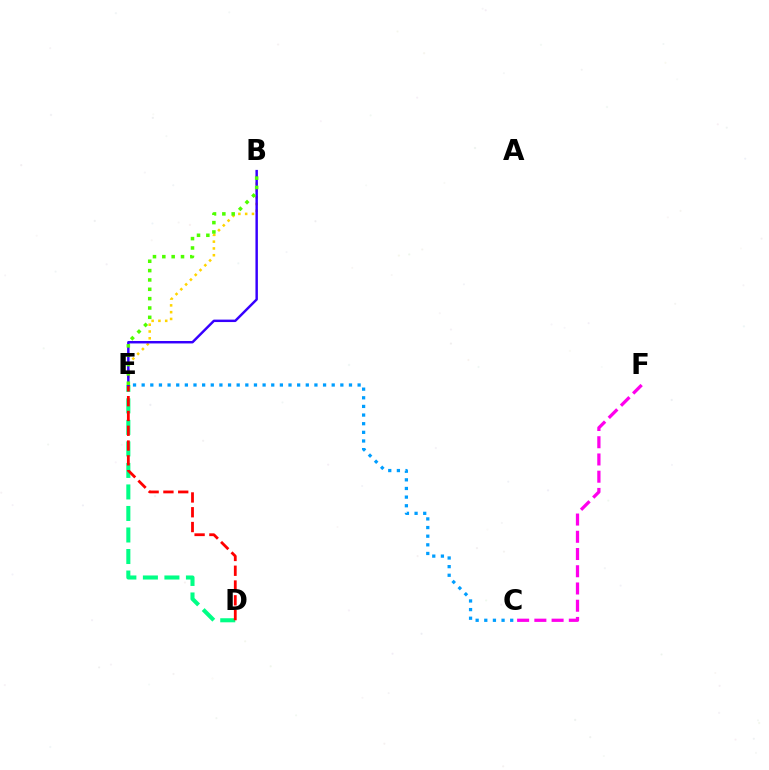{('B', 'E'): [{'color': '#ffd500', 'line_style': 'dotted', 'thickness': 1.84}, {'color': '#3700ff', 'line_style': 'solid', 'thickness': 1.76}, {'color': '#4fff00', 'line_style': 'dotted', 'thickness': 2.54}], ('D', 'E'): [{'color': '#00ff86', 'line_style': 'dashed', 'thickness': 2.92}, {'color': '#ff0000', 'line_style': 'dashed', 'thickness': 2.01}], ('C', 'E'): [{'color': '#009eff', 'line_style': 'dotted', 'thickness': 2.35}], ('C', 'F'): [{'color': '#ff00ed', 'line_style': 'dashed', 'thickness': 2.34}]}